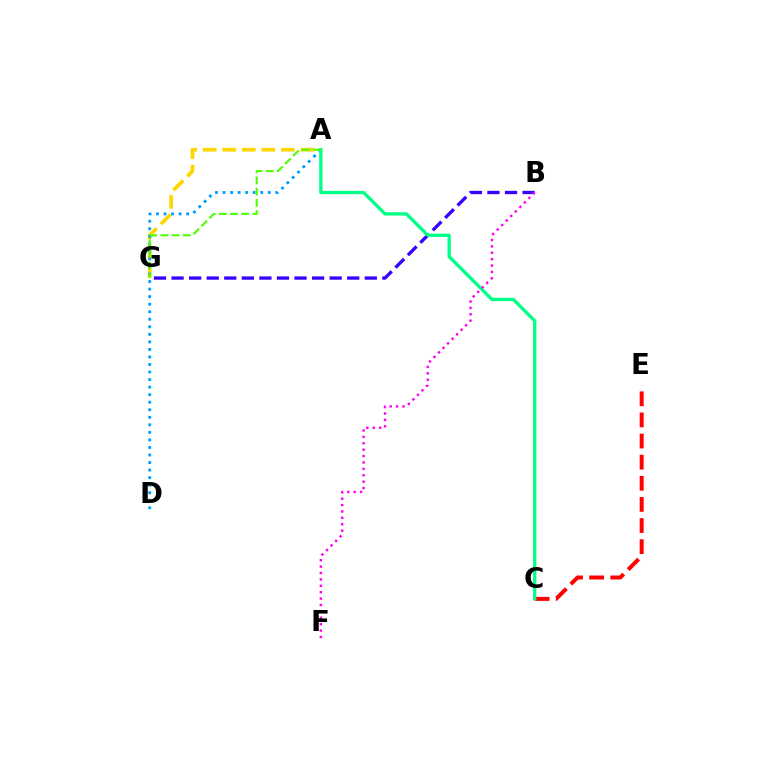{('A', 'G'): [{'color': '#ffd500', 'line_style': 'dashed', 'thickness': 2.66}, {'color': '#4fff00', 'line_style': 'dashed', 'thickness': 1.52}], ('B', 'G'): [{'color': '#3700ff', 'line_style': 'dashed', 'thickness': 2.39}], ('C', 'E'): [{'color': '#ff0000', 'line_style': 'dashed', 'thickness': 2.87}], ('A', 'D'): [{'color': '#009eff', 'line_style': 'dotted', 'thickness': 2.05}], ('A', 'C'): [{'color': '#00ff86', 'line_style': 'solid', 'thickness': 2.38}], ('B', 'F'): [{'color': '#ff00ed', 'line_style': 'dotted', 'thickness': 1.74}]}